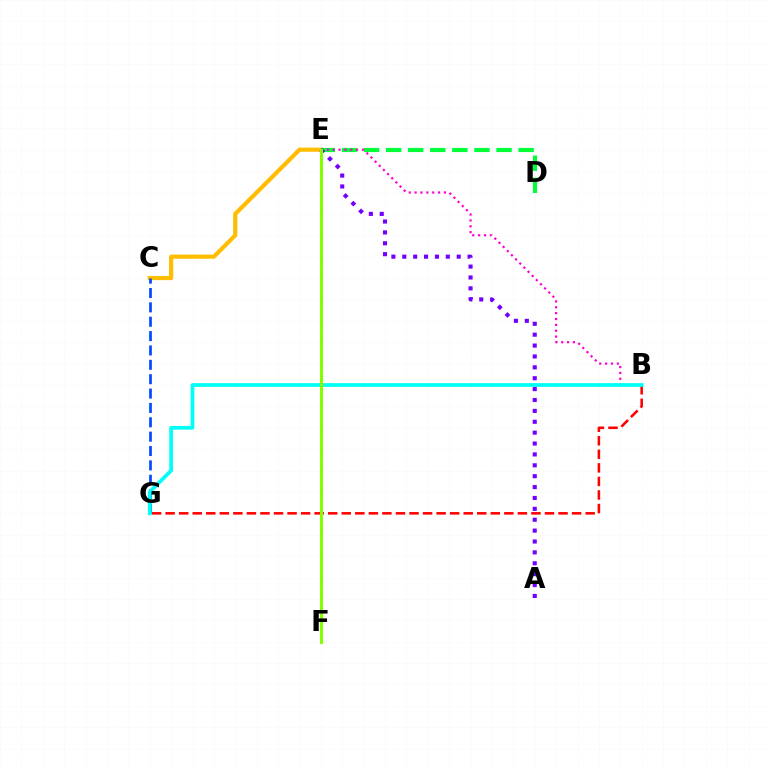{('B', 'G'): [{'color': '#ff0000', 'line_style': 'dashed', 'thickness': 1.84}, {'color': '#00fff6', 'line_style': 'solid', 'thickness': 2.68}], ('C', 'E'): [{'color': '#ffbd00', 'line_style': 'solid', 'thickness': 2.99}], ('C', 'G'): [{'color': '#004bff', 'line_style': 'dashed', 'thickness': 1.95}], ('D', 'E'): [{'color': '#00ff39', 'line_style': 'dashed', 'thickness': 3.0}], ('B', 'E'): [{'color': '#ff00cf', 'line_style': 'dotted', 'thickness': 1.59}], ('A', 'E'): [{'color': '#7200ff', 'line_style': 'dotted', 'thickness': 2.96}], ('E', 'F'): [{'color': '#84ff00', 'line_style': 'solid', 'thickness': 2.22}]}